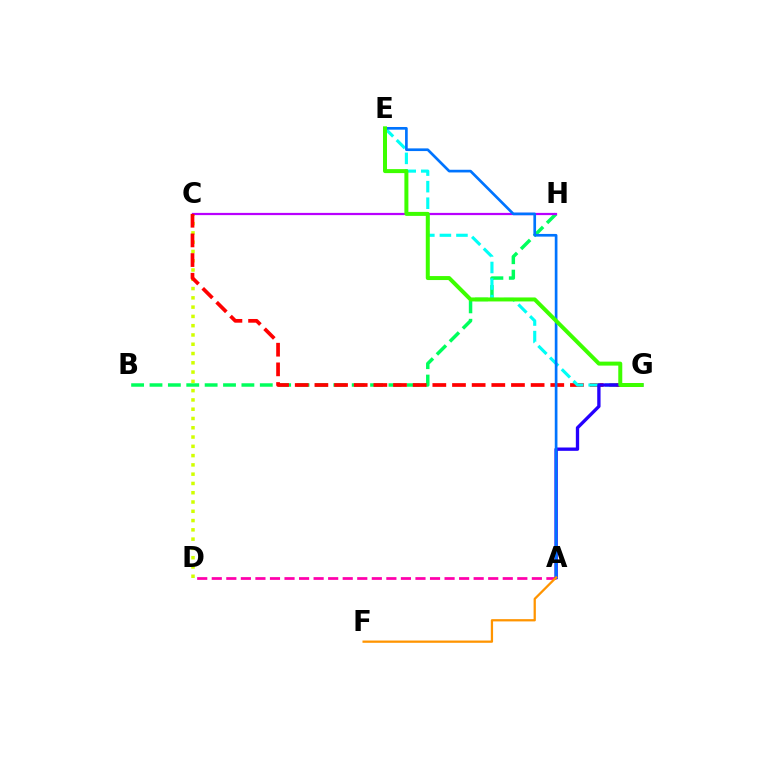{('B', 'H'): [{'color': '#00ff5c', 'line_style': 'dashed', 'thickness': 2.5}], ('C', 'D'): [{'color': '#d1ff00', 'line_style': 'dotted', 'thickness': 2.52}], ('A', 'D'): [{'color': '#ff00ac', 'line_style': 'dashed', 'thickness': 1.98}], ('C', 'H'): [{'color': '#b900ff', 'line_style': 'solid', 'thickness': 1.6}], ('C', 'G'): [{'color': '#ff0000', 'line_style': 'dashed', 'thickness': 2.67}], ('E', 'G'): [{'color': '#00fff6', 'line_style': 'dashed', 'thickness': 2.25}, {'color': '#3dff00', 'line_style': 'solid', 'thickness': 2.87}], ('A', 'G'): [{'color': '#2500ff', 'line_style': 'solid', 'thickness': 2.4}], ('A', 'E'): [{'color': '#0074ff', 'line_style': 'solid', 'thickness': 1.93}], ('A', 'F'): [{'color': '#ff9400', 'line_style': 'solid', 'thickness': 1.63}]}